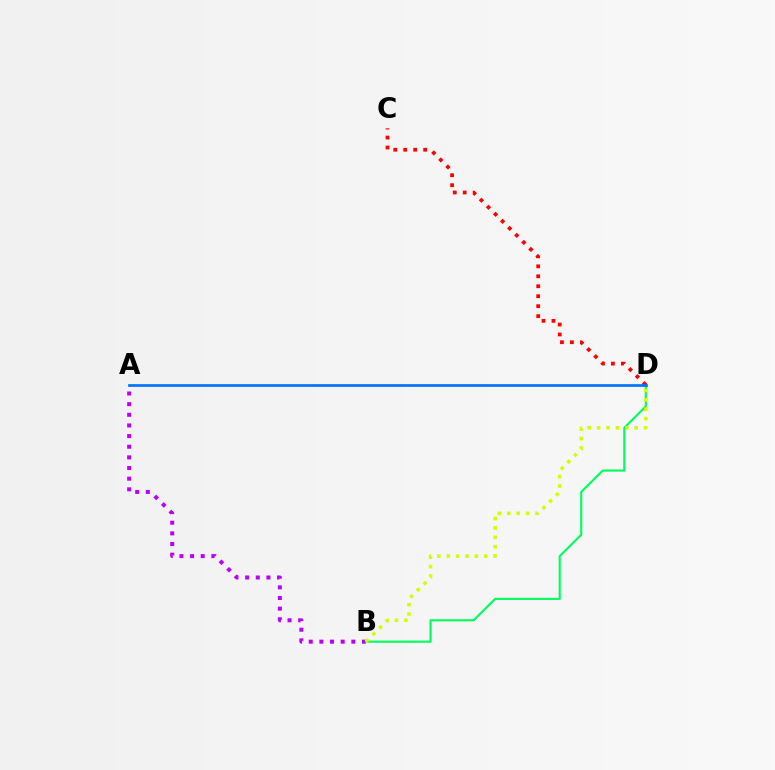{('A', 'B'): [{'color': '#b900ff', 'line_style': 'dotted', 'thickness': 2.89}], ('B', 'D'): [{'color': '#00ff5c', 'line_style': 'solid', 'thickness': 1.54}, {'color': '#d1ff00', 'line_style': 'dotted', 'thickness': 2.55}], ('C', 'D'): [{'color': '#ff0000', 'line_style': 'dotted', 'thickness': 2.71}], ('A', 'D'): [{'color': '#0074ff', 'line_style': 'solid', 'thickness': 1.96}]}